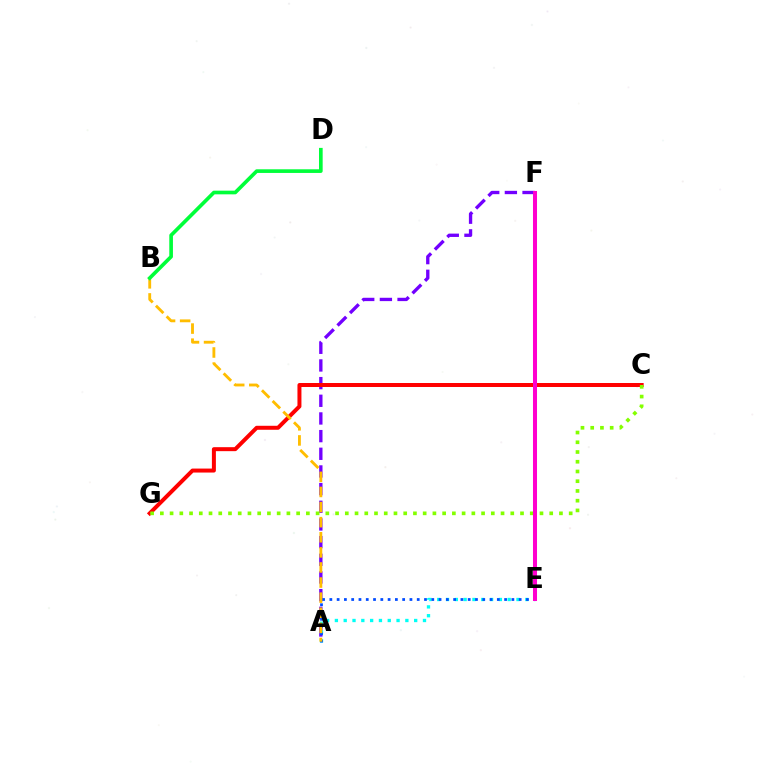{('A', 'F'): [{'color': '#7200ff', 'line_style': 'dashed', 'thickness': 2.4}], ('A', 'E'): [{'color': '#00fff6', 'line_style': 'dotted', 'thickness': 2.39}, {'color': '#004bff', 'line_style': 'dotted', 'thickness': 1.98}], ('C', 'G'): [{'color': '#ff0000', 'line_style': 'solid', 'thickness': 2.87}, {'color': '#84ff00', 'line_style': 'dotted', 'thickness': 2.64}], ('A', 'B'): [{'color': '#ffbd00', 'line_style': 'dashed', 'thickness': 2.05}], ('B', 'D'): [{'color': '#00ff39', 'line_style': 'solid', 'thickness': 2.64}], ('E', 'F'): [{'color': '#ff00cf', 'line_style': 'solid', 'thickness': 2.91}]}